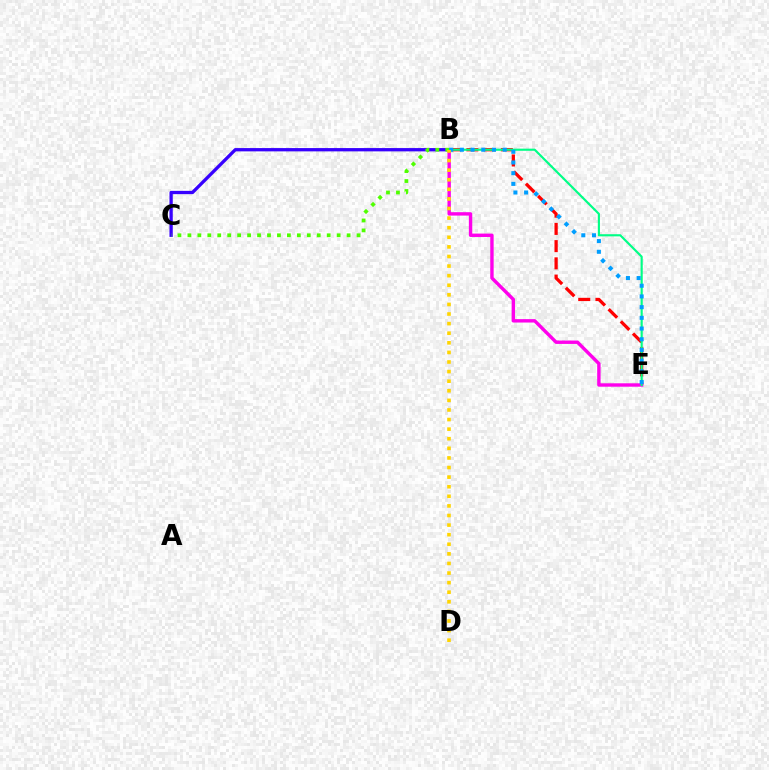{('B', 'E'): [{'color': '#ff0000', 'line_style': 'dashed', 'thickness': 2.34}, {'color': '#ff00ed', 'line_style': 'solid', 'thickness': 2.45}, {'color': '#00ff86', 'line_style': 'solid', 'thickness': 1.54}, {'color': '#009eff', 'line_style': 'dotted', 'thickness': 2.91}], ('B', 'C'): [{'color': '#3700ff', 'line_style': 'solid', 'thickness': 2.37}, {'color': '#4fff00', 'line_style': 'dotted', 'thickness': 2.7}], ('B', 'D'): [{'color': '#ffd500', 'line_style': 'dotted', 'thickness': 2.61}]}